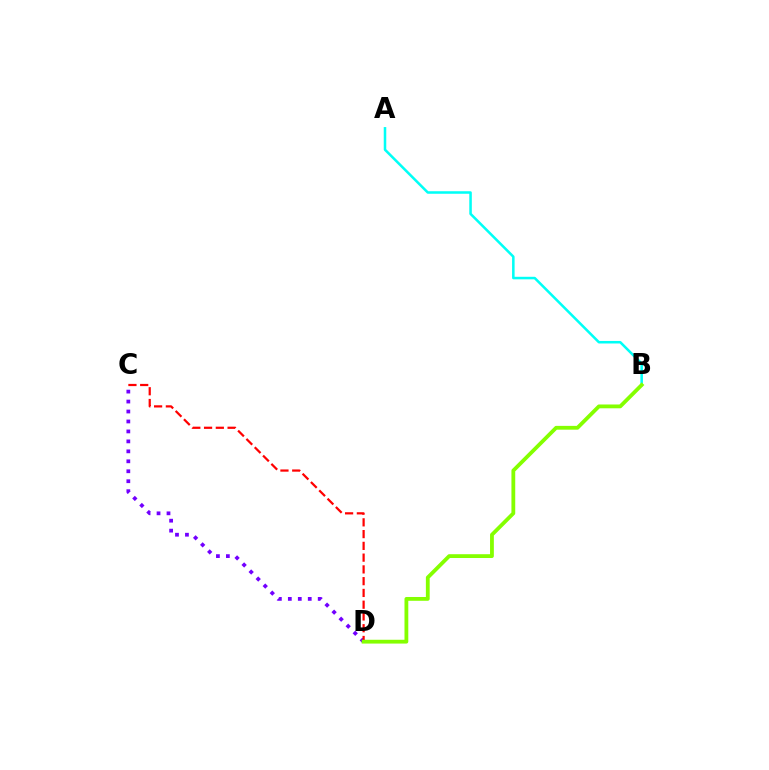{('C', 'D'): [{'color': '#7200ff', 'line_style': 'dotted', 'thickness': 2.71}, {'color': '#ff0000', 'line_style': 'dashed', 'thickness': 1.6}], ('A', 'B'): [{'color': '#00fff6', 'line_style': 'solid', 'thickness': 1.82}], ('B', 'D'): [{'color': '#84ff00', 'line_style': 'solid', 'thickness': 2.74}]}